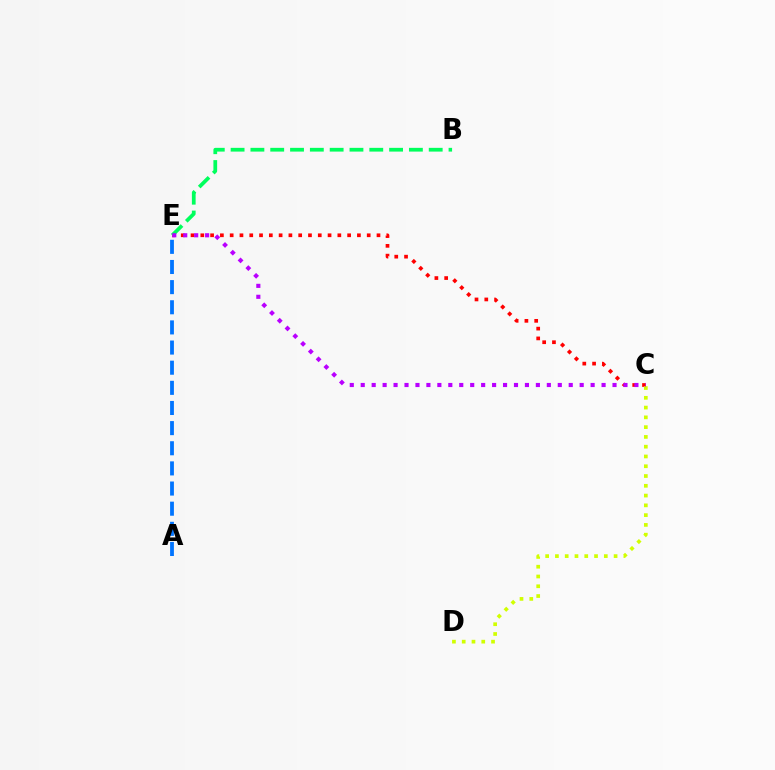{('C', 'E'): [{'color': '#ff0000', 'line_style': 'dotted', 'thickness': 2.66}, {'color': '#b900ff', 'line_style': 'dotted', 'thickness': 2.97}], ('B', 'E'): [{'color': '#00ff5c', 'line_style': 'dashed', 'thickness': 2.69}], ('C', 'D'): [{'color': '#d1ff00', 'line_style': 'dotted', 'thickness': 2.66}], ('A', 'E'): [{'color': '#0074ff', 'line_style': 'dashed', 'thickness': 2.74}]}